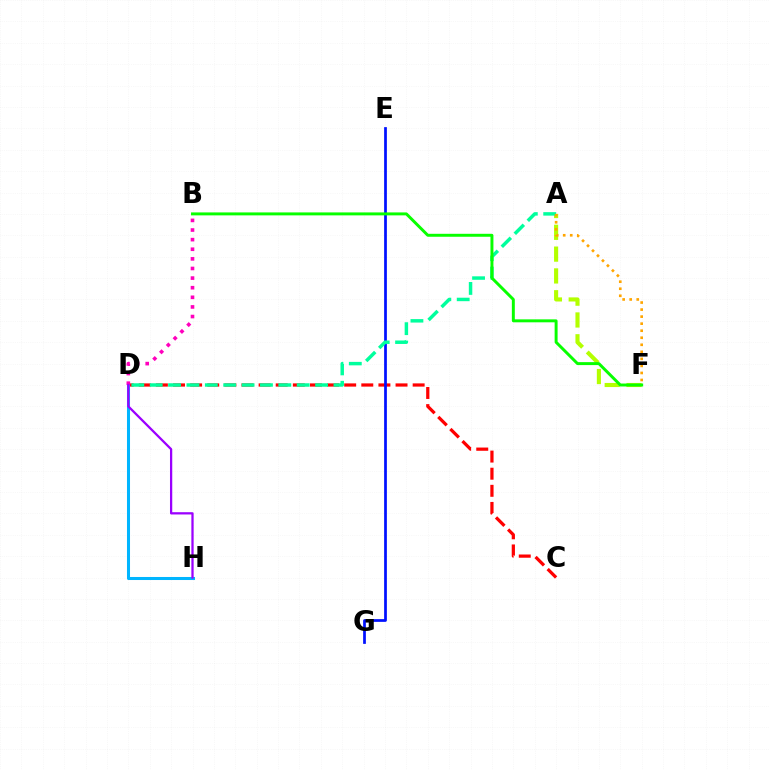{('A', 'F'): [{'color': '#b3ff00', 'line_style': 'dashed', 'thickness': 2.96}, {'color': '#ffa500', 'line_style': 'dotted', 'thickness': 1.91}], ('C', 'D'): [{'color': '#ff0000', 'line_style': 'dashed', 'thickness': 2.33}], ('E', 'G'): [{'color': '#0010ff', 'line_style': 'solid', 'thickness': 1.97}], ('D', 'H'): [{'color': '#00b5ff', 'line_style': 'solid', 'thickness': 2.19}, {'color': '#9b00ff', 'line_style': 'solid', 'thickness': 1.63}], ('B', 'D'): [{'color': '#ff00bd', 'line_style': 'dotted', 'thickness': 2.61}], ('A', 'D'): [{'color': '#00ff9d', 'line_style': 'dashed', 'thickness': 2.5}], ('B', 'F'): [{'color': '#08ff00', 'line_style': 'solid', 'thickness': 2.13}]}